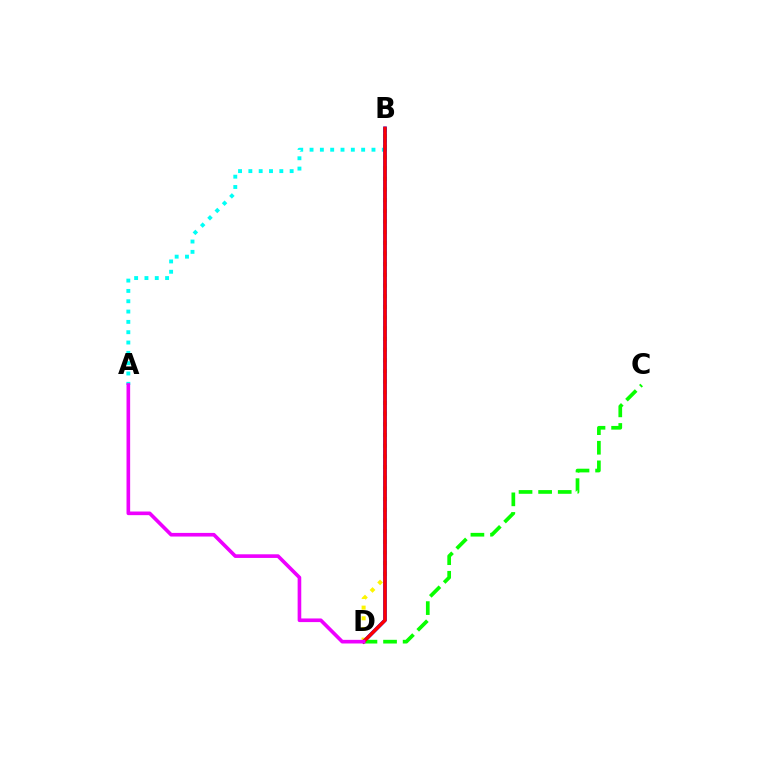{('B', 'D'): [{'color': '#fcf500', 'line_style': 'dotted', 'thickness': 2.9}, {'color': '#0010ff', 'line_style': 'solid', 'thickness': 2.6}, {'color': '#ff0000', 'line_style': 'solid', 'thickness': 2.43}], ('A', 'B'): [{'color': '#00fff6', 'line_style': 'dotted', 'thickness': 2.8}], ('C', 'D'): [{'color': '#08ff00', 'line_style': 'dashed', 'thickness': 2.66}], ('A', 'D'): [{'color': '#ee00ff', 'line_style': 'solid', 'thickness': 2.62}]}